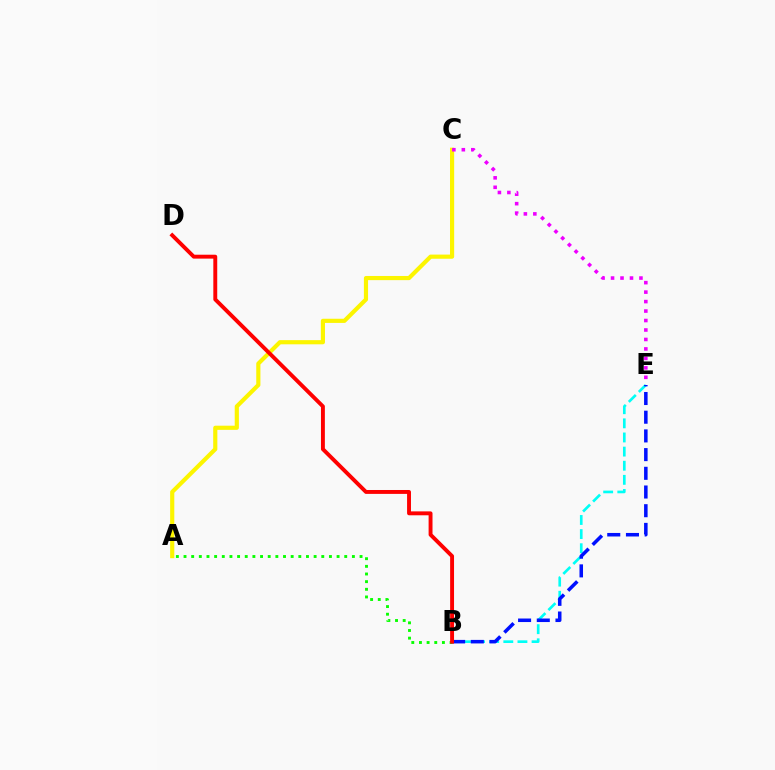{('B', 'E'): [{'color': '#00fff6', 'line_style': 'dashed', 'thickness': 1.92}, {'color': '#0010ff', 'line_style': 'dashed', 'thickness': 2.54}], ('A', 'B'): [{'color': '#08ff00', 'line_style': 'dotted', 'thickness': 2.08}], ('A', 'C'): [{'color': '#fcf500', 'line_style': 'solid', 'thickness': 2.99}], ('B', 'D'): [{'color': '#ff0000', 'line_style': 'solid', 'thickness': 2.81}], ('C', 'E'): [{'color': '#ee00ff', 'line_style': 'dotted', 'thickness': 2.57}]}